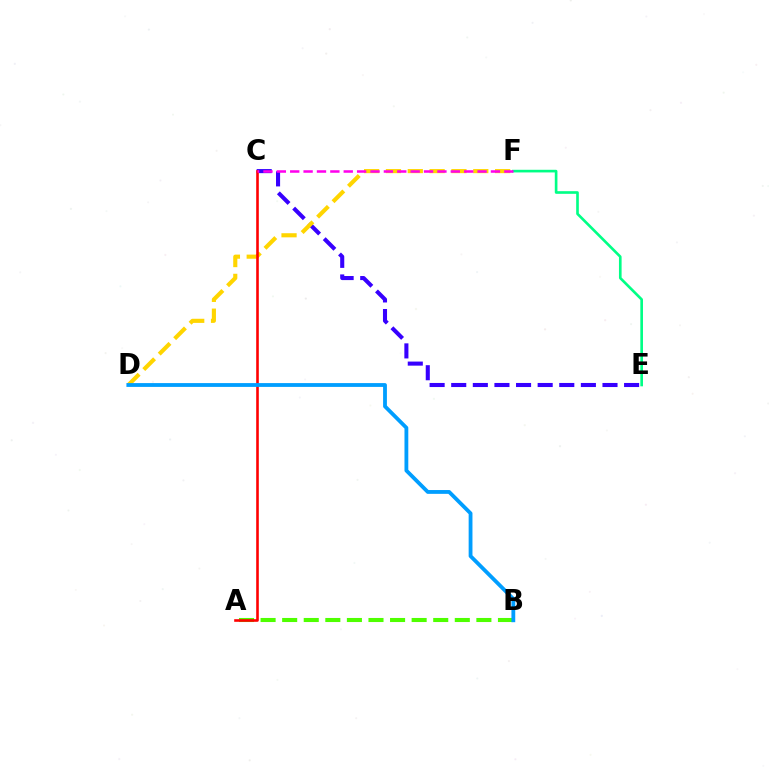{('C', 'E'): [{'color': '#3700ff', 'line_style': 'dashed', 'thickness': 2.94}], ('A', 'B'): [{'color': '#4fff00', 'line_style': 'dashed', 'thickness': 2.93}], ('E', 'F'): [{'color': '#00ff86', 'line_style': 'solid', 'thickness': 1.9}], ('D', 'F'): [{'color': '#ffd500', 'line_style': 'dashed', 'thickness': 2.97}], ('A', 'C'): [{'color': '#ff0000', 'line_style': 'solid', 'thickness': 1.88}], ('B', 'D'): [{'color': '#009eff', 'line_style': 'solid', 'thickness': 2.75}], ('C', 'F'): [{'color': '#ff00ed', 'line_style': 'dashed', 'thickness': 1.82}]}